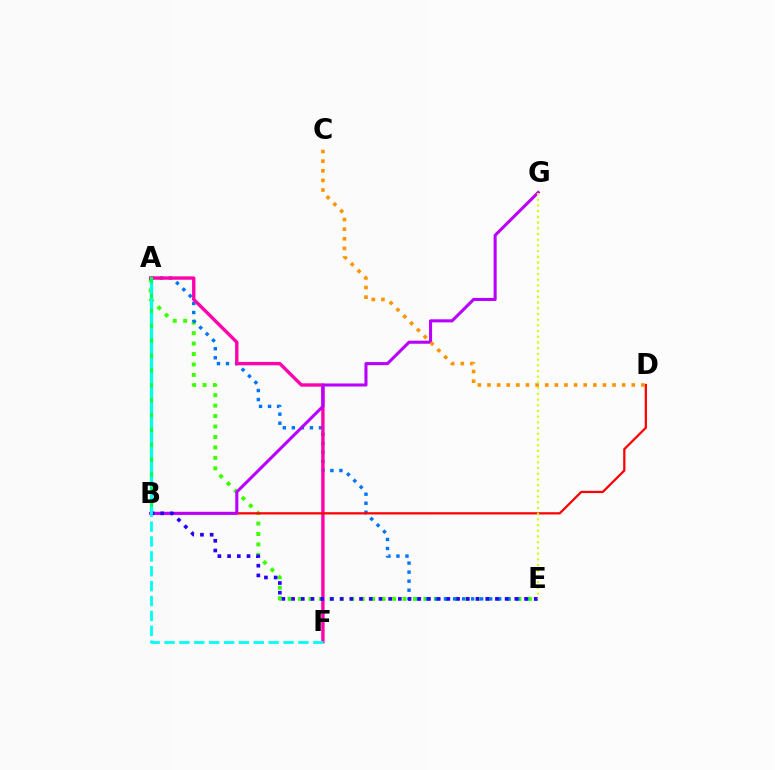{('A', 'E'): [{'color': '#3dff00', 'line_style': 'dotted', 'thickness': 2.84}, {'color': '#0074ff', 'line_style': 'dotted', 'thickness': 2.45}], ('A', 'F'): [{'color': '#ff00ac', 'line_style': 'solid', 'thickness': 2.43}, {'color': '#00fff6', 'line_style': 'dashed', 'thickness': 2.02}], ('A', 'B'): [{'color': '#00ff5c', 'line_style': 'solid', 'thickness': 2.35}], ('B', 'D'): [{'color': '#ff0000', 'line_style': 'solid', 'thickness': 1.62}], ('B', 'G'): [{'color': '#b900ff', 'line_style': 'solid', 'thickness': 2.21}], ('B', 'E'): [{'color': '#2500ff', 'line_style': 'dotted', 'thickness': 2.64}], ('C', 'D'): [{'color': '#ff9400', 'line_style': 'dotted', 'thickness': 2.61}], ('E', 'G'): [{'color': '#d1ff00', 'line_style': 'dotted', 'thickness': 1.55}]}